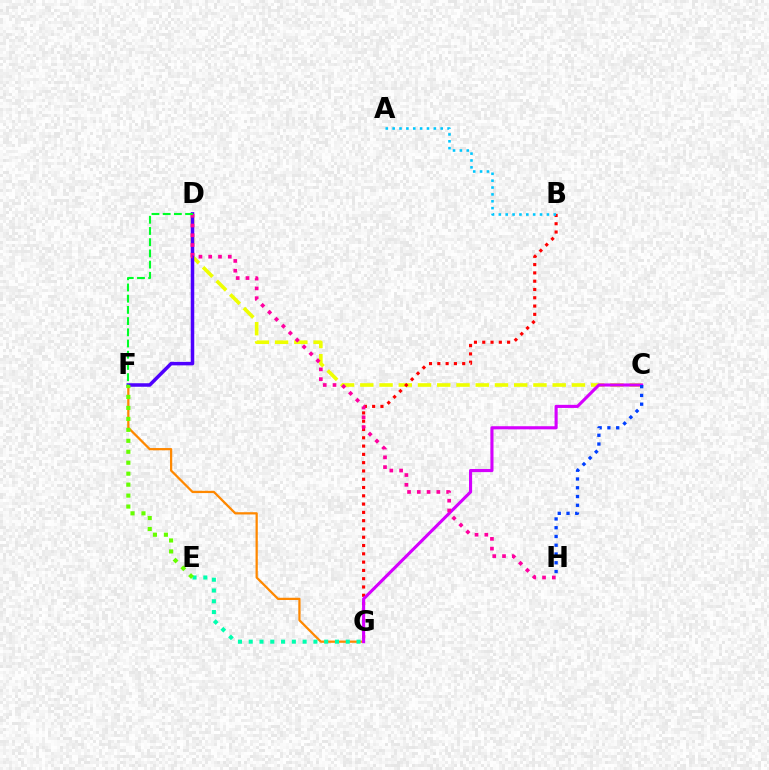{('F', 'G'): [{'color': '#ff8800', 'line_style': 'solid', 'thickness': 1.62}], ('C', 'D'): [{'color': '#eeff00', 'line_style': 'dashed', 'thickness': 2.61}], ('B', 'G'): [{'color': '#ff0000', 'line_style': 'dotted', 'thickness': 2.25}], ('E', 'G'): [{'color': '#00ffaf', 'line_style': 'dotted', 'thickness': 2.93}], ('D', 'F'): [{'color': '#4f00ff', 'line_style': 'solid', 'thickness': 2.53}, {'color': '#00ff27', 'line_style': 'dashed', 'thickness': 1.52}], ('C', 'G'): [{'color': '#d600ff', 'line_style': 'solid', 'thickness': 2.24}], ('D', 'H'): [{'color': '#ff00a0', 'line_style': 'dotted', 'thickness': 2.66}], ('E', 'F'): [{'color': '#66ff00', 'line_style': 'dotted', 'thickness': 2.98}], ('A', 'B'): [{'color': '#00c7ff', 'line_style': 'dotted', 'thickness': 1.86}], ('C', 'H'): [{'color': '#003fff', 'line_style': 'dotted', 'thickness': 2.38}]}